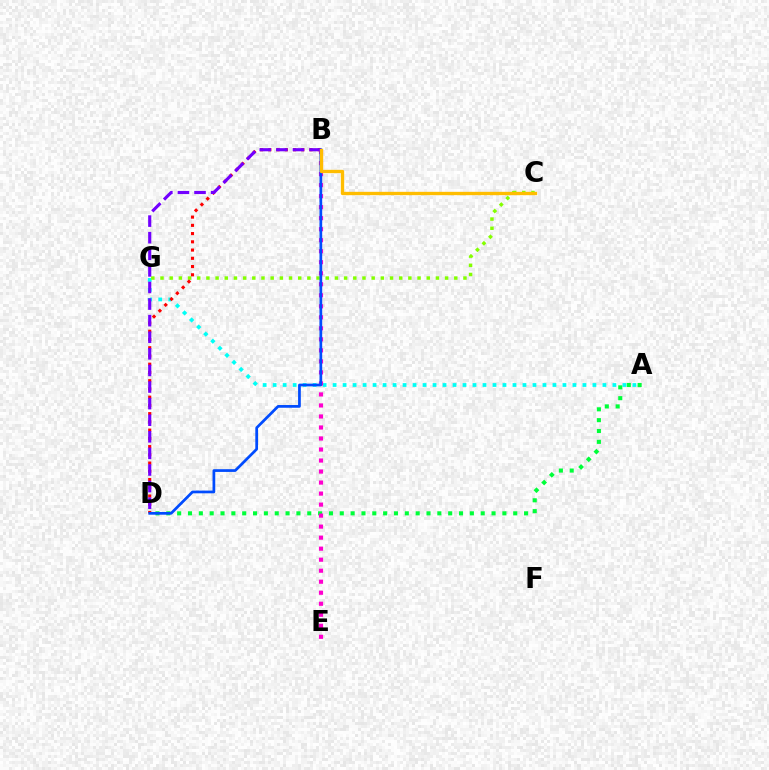{('A', 'G'): [{'color': '#00fff6', 'line_style': 'dotted', 'thickness': 2.71}], ('A', 'D'): [{'color': '#00ff39', 'line_style': 'dotted', 'thickness': 2.95}], ('C', 'G'): [{'color': '#84ff00', 'line_style': 'dotted', 'thickness': 2.49}], ('B', 'D'): [{'color': '#ff0000', 'line_style': 'dotted', 'thickness': 2.24}, {'color': '#004bff', 'line_style': 'solid', 'thickness': 1.96}, {'color': '#7200ff', 'line_style': 'dashed', 'thickness': 2.25}], ('B', 'E'): [{'color': '#ff00cf', 'line_style': 'dotted', 'thickness': 2.99}], ('B', 'C'): [{'color': '#ffbd00', 'line_style': 'solid', 'thickness': 2.41}]}